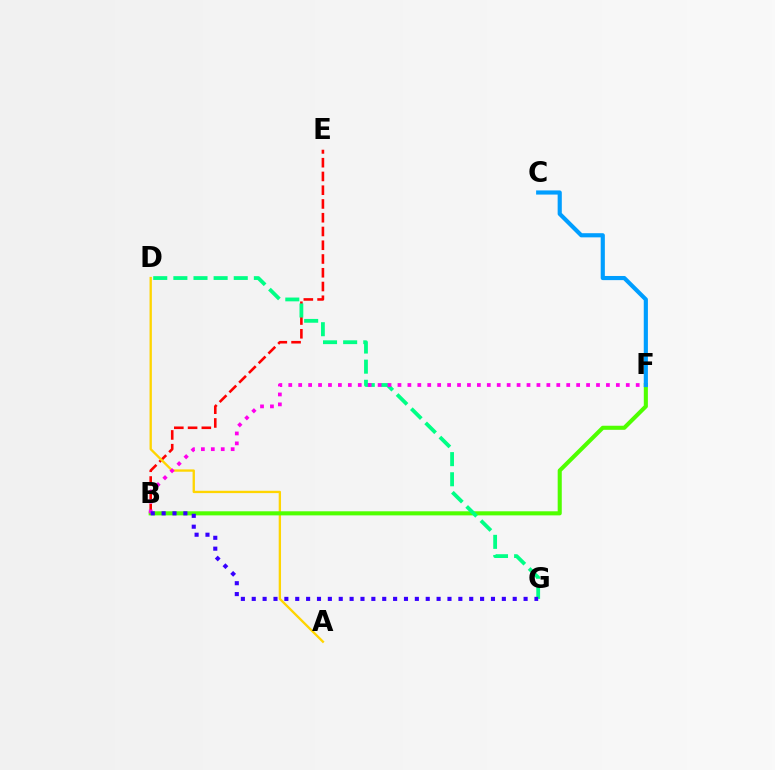{('B', 'E'): [{'color': '#ff0000', 'line_style': 'dashed', 'thickness': 1.87}], ('A', 'D'): [{'color': '#ffd500', 'line_style': 'solid', 'thickness': 1.68}], ('B', 'F'): [{'color': '#4fff00', 'line_style': 'solid', 'thickness': 2.94}, {'color': '#ff00ed', 'line_style': 'dotted', 'thickness': 2.7}], ('C', 'F'): [{'color': '#009eff', 'line_style': 'solid', 'thickness': 2.99}], ('D', 'G'): [{'color': '#00ff86', 'line_style': 'dashed', 'thickness': 2.73}], ('B', 'G'): [{'color': '#3700ff', 'line_style': 'dotted', 'thickness': 2.95}]}